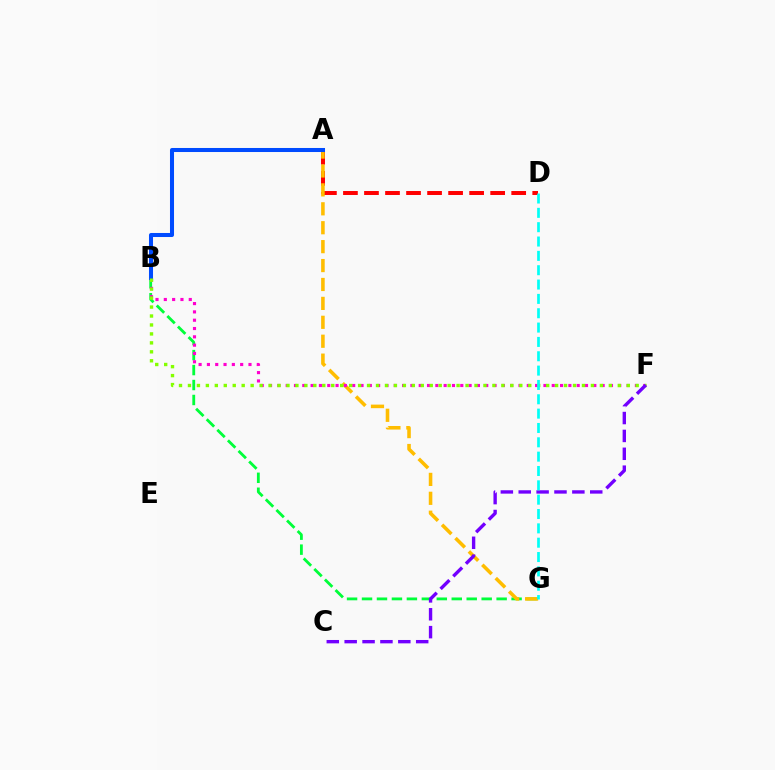{('A', 'D'): [{'color': '#ff0000', 'line_style': 'dashed', 'thickness': 2.86}], ('B', 'G'): [{'color': '#00ff39', 'line_style': 'dashed', 'thickness': 2.03}], ('A', 'G'): [{'color': '#ffbd00', 'line_style': 'dashed', 'thickness': 2.57}], ('B', 'F'): [{'color': '#ff00cf', 'line_style': 'dotted', 'thickness': 2.26}, {'color': '#84ff00', 'line_style': 'dotted', 'thickness': 2.43}], ('A', 'B'): [{'color': '#004bff', 'line_style': 'solid', 'thickness': 2.91}], ('C', 'F'): [{'color': '#7200ff', 'line_style': 'dashed', 'thickness': 2.43}], ('D', 'G'): [{'color': '#00fff6', 'line_style': 'dashed', 'thickness': 1.95}]}